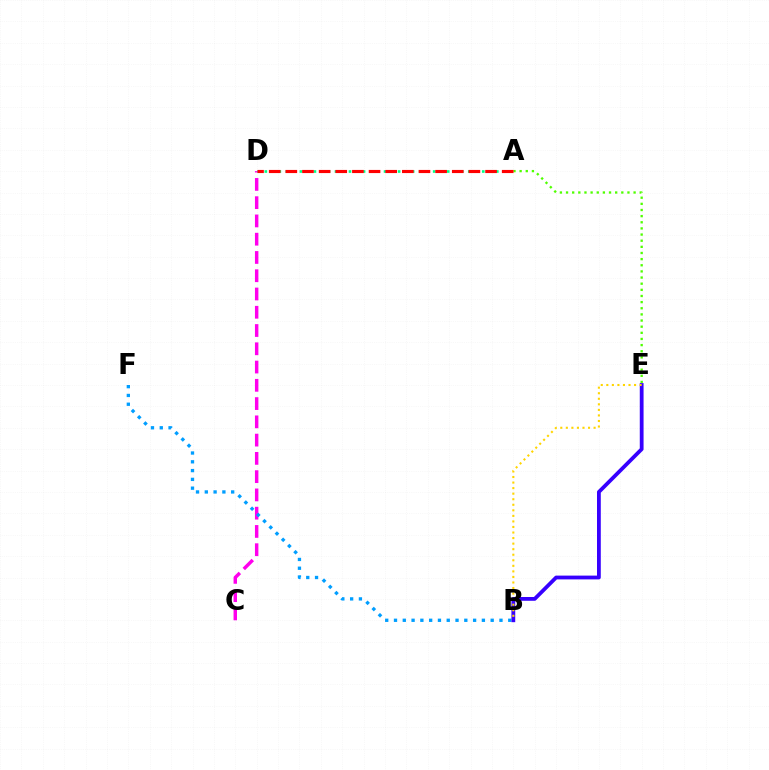{('C', 'D'): [{'color': '#ff00ed', 'line_style': 'dashed', 'thickness': 2.48}], ('B', 'F'): [{'color': '#009eff', 'line_style': 'dotted', 'thickness': 2.39}], ('A', 'E'): [{'color': '#4fff00', 'line_style': 'dotted', 'thickness': 1.67}], ('B', 'E'): [{'color': '#3700ff', 'line_style': 'solid', 'thickness': 2.73}, {'color': '#ffd500', 'line_style': 'dotted', 'thickness': 1.51}], ('A', 'D'): [{'color': '#00ff86', 'line_style': 'dotted', 'thickness': 1.91}, {'color': '#ff0000', 'line_style': 'dashed', 'thickness': 2.26}]}